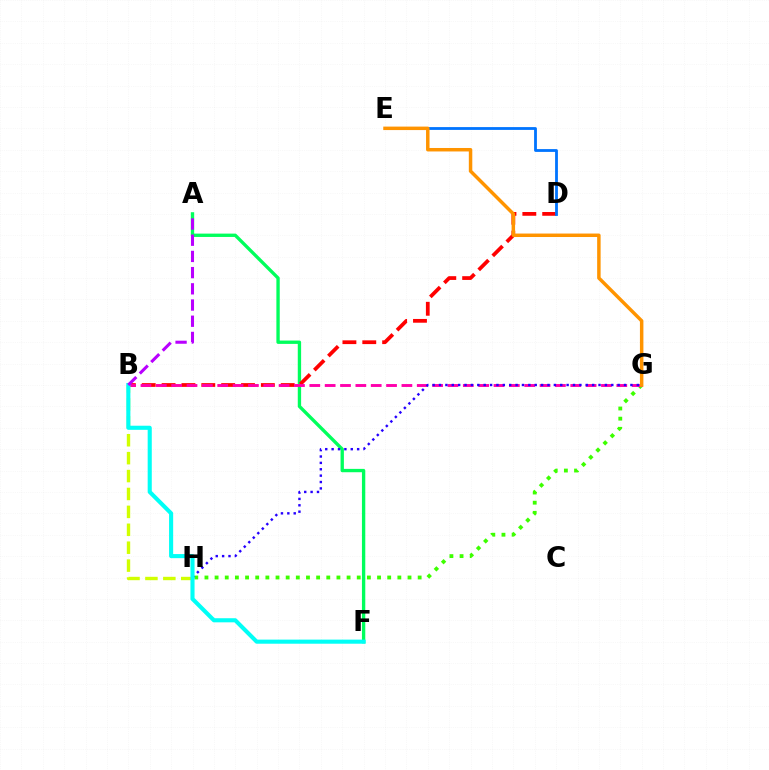{('A', 'F'): [{'color': '#00ff5c', 'line_style': 'solid', 'thickness': 2.41}], ('B', 'D'): [{'color': '#ff0000', 'line_style': 'dashed', 'thickness': 2.7}], ('G', 'H'): [{'color': '#3dff00', 'line_style': 'dotted', 'thickness': 2.76}, {'color': '#2500ff', 'line_style': 'dotted', 'thickness': 1.73}], ('B', 'G'): [{'color': '#ff00ac', 'line_style': 'dashed', 'thickness': 2.09}], ('D', 'E'): [{'color': '#0074ff', 'line_style': 'solid', 'thickness': 2.02}], ('E', 'G'): [{'color': '#ff9400', 'line_style': 'solid', 'thickness': 2.5}], ('B', 'H'): [{'color': '#d1ff00', 'line_style': 'dashed', 'thickness': 2.43}], ('B', 'F'): [{'color': '#00fff6', 'line_style': 'solid', 'thickness': 2.95}], ('A', 'B'): [{'color': '#b900ff', 'line_style': 'dashed', 'thickness': 2.2}]}